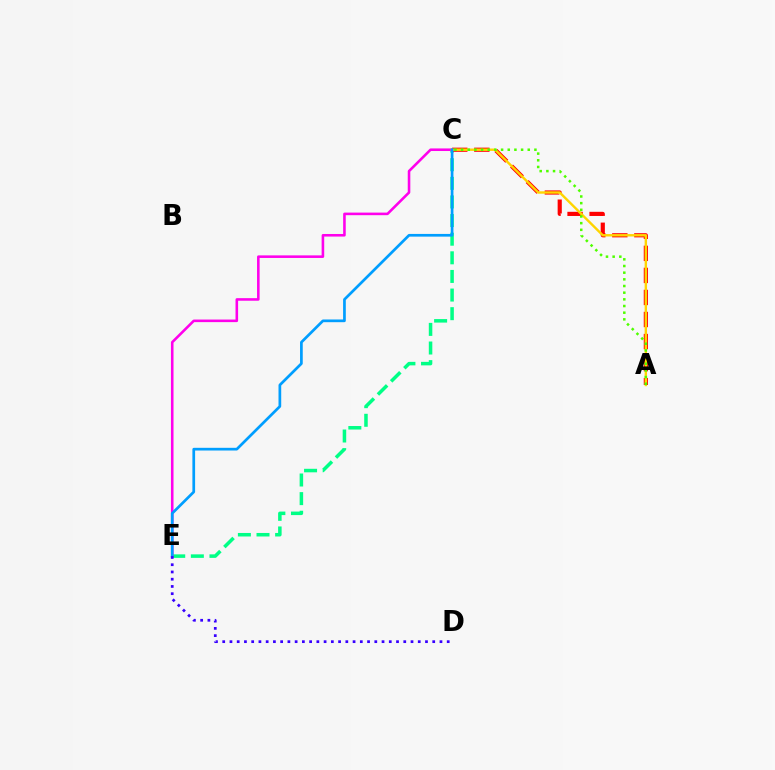{('C', 'E'): [{'color': '#00ff86', 'line_style': 'dashed', 'thickness': 2.53}, {'color': '#ff00ed', 'line_style': 'solid', 'thickness': 1.86}, {'color': '#009eff', 'line_style': 'solid', 'thickness': 1.95}], ('A', 'C'): [{'color': '#ff0000', 'line_style': 'dashed', 'thickness': 2.99}, {'color': '#ffd500', 'line_style': 'solid', 'thickness': 1.72}, {'color': '#4fff00', 'line_style': 'dotted', 'thickness': 1.81}], ('D', 'E'): [{'color': '#3700ff', 'line_style': 'dotted', 'thickness': 1.97}]}